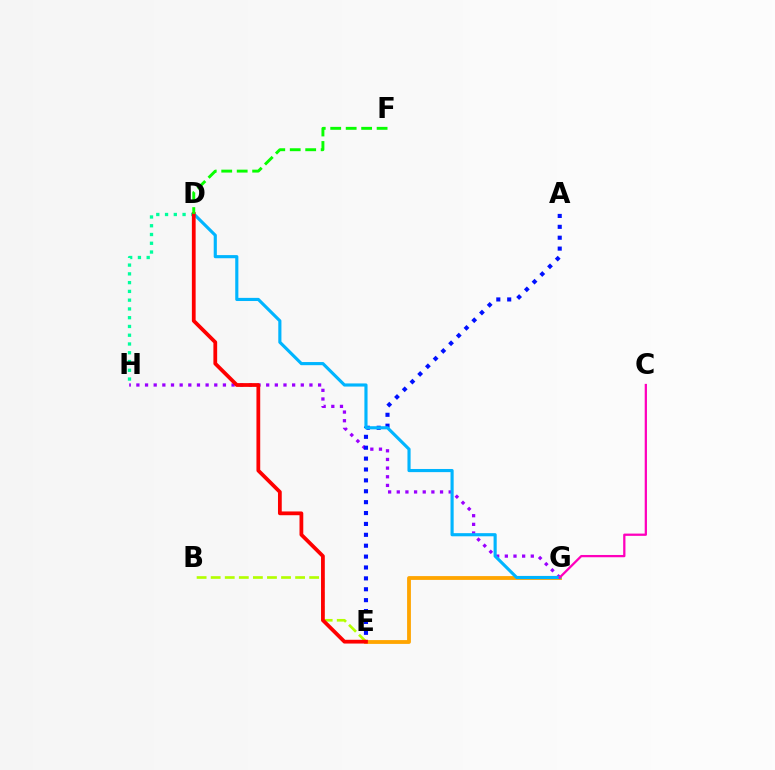{('E', 'G'): [{'color': '#ffa500', 'line_style': 'solid', 'thickness': 2.75}], ('D', 'H'): [{'color': '#00ff9d', 'line_style': 'dotted', 'thickness': 2.38}], ('B', 'E'): [{'color': '#b3ff00', 'line_style': 'dashed', 'thickness': 1.91}], ('G', 'H'): [{'color': '#9b00ff', 'line_style': 'dotted', 'thickness': 2.35}], ('A', 'E'): [{'color': '#0010ff', 'line_style': 'dotted', 'thickness': 2.96}], ('D', 'G'): [{'color': '#00b5ff', 'line_style': 'solid', 'thickness': 2.26}], ('D', 'E'): [{'color': '#ff0000', 'line_style': 'solid', 'thickness': 2.71}], ('D', 'F'): [{'color': '#08ff00', 'line_style': 'dashed', 'thickness': 2.1}], ('C', 'G'): [{'color': '#ff00bd', 'line_style': 'solid', 'thickness': 1.63}]}